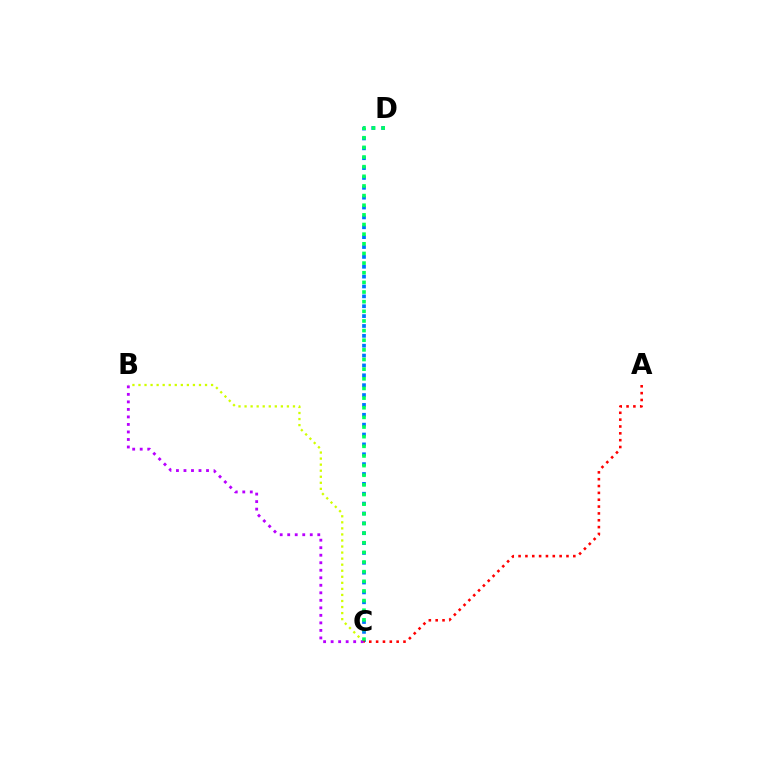{('B', 'C'): [{'color': '#d1ff00', 'line_style': 'dotted', 'thickness': 1.64}, {'color': '#b900ff', 'line_style': 'dotted', 'thickness': 2.04}], ('C', 'D'): [{'color': '#0074ff', 'line_style': 'dotted', 'thickness': 2.68}, {'color': '#00ff5c', 'line_style': 'dotted', 'thickness': 2.62}], ('A', 'C'): [{'color': '#ff0000', 'line_style': 'dotted', 'thickness': 1.86}]}